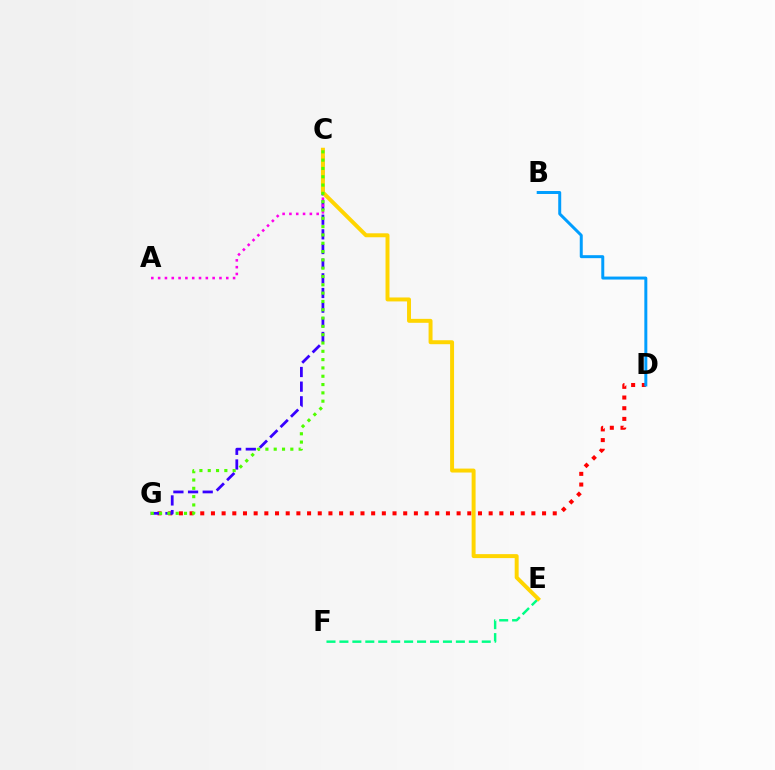{('D', 'G'): [{'color': '#ff0000', 'line_style': 'dotted', 'thickness': 2.9}], ('C', 'G'): [{'color': '#3700ff', 'line_style': 'dashed', 'thickness': 1.99}, {'color': '#4fff00', 'line_style': 'dotted', 'thickness': 2.26}], ('E', 'F'): [{'color': '#00ff86', 'line_style': 'dashed', 'thickness': 1.76}], ('B', 'D'): [{'color': '#009eff', 'line_style': 'solid', 'thickness': 2.14}], ('A', 'C'): [{'color': '#ff00ed', 'line_style': 'dotted', 'thickness': 1.85}], ('C', 'E'): [{'color': '#ffd500', 'line_style': 'solid', 'thickness': 2.85}]}